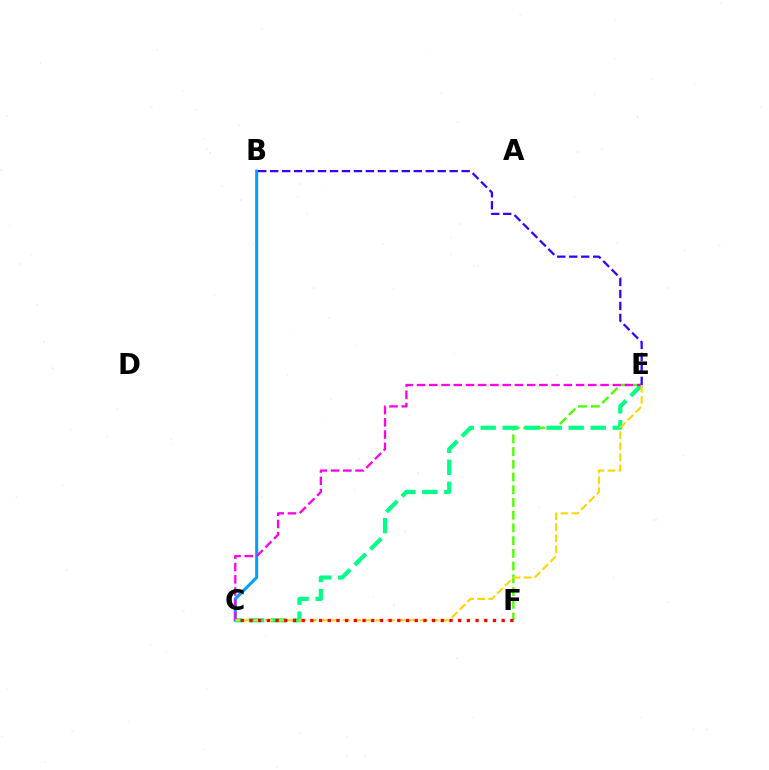{('B', 'C'): [{'color': '#009eff', 'line_style': 'solid', 'thickness': 2.18}], ('E', 'F'): [{'color': '#4fff00', 'line_style': 'dashed', 'thickness': 1.73}], ('C', 'E'): [{'color': '#00ff86', 'line_style': 'dashed', 'thickness': 2.99}, {'color': '#ff00ed', 'line_style': 'dashed', 'thickness': 1.66}, {'color': '#ffd500', 'line_style': 'dashed', 'thickness': 1.5}], ('B', 'E'): [{'color': '#3700ff', 'line_style': 'dashed', 'thickness': 1.63}], ('C', 'F'): [{'color': '#ff0000', 'line_style': 'dotted', 'thickness': 2.36}]}